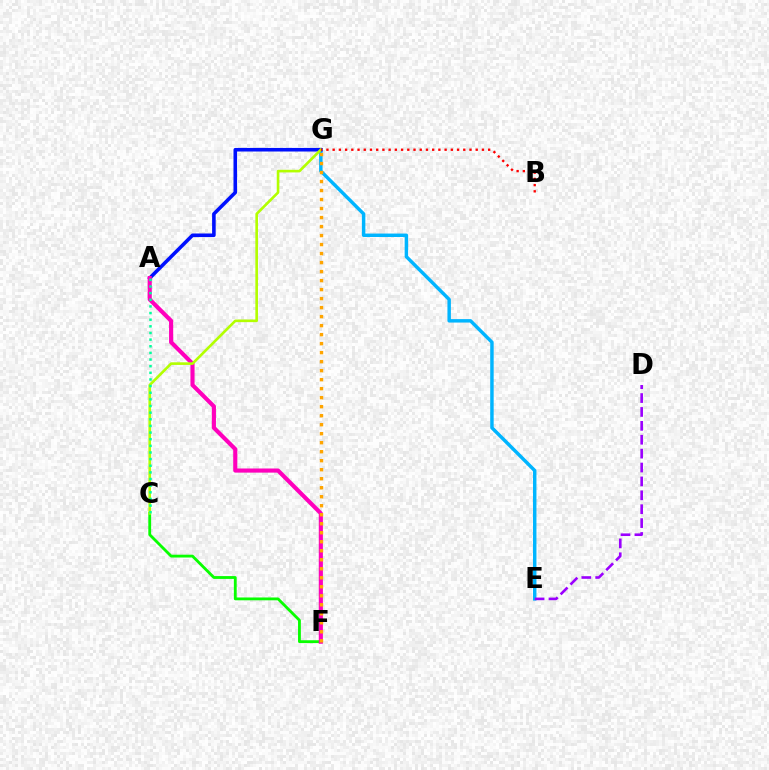{('E', 'G'): [{'color': '#00b5ff', 'line_style': 'solid', 'thickness': 2.48}], ('C', 'F'): [{'color': '#08ff00', 'line_style': 'solid', 'thickness': 2.04}], ('A', 'G'): [{'color': '#0010ff', 'line_style': 'solid', 'thickness': 2.58}], ('A', 'F'): [{'color': '#ff00bd', 'line_style': 'solid', 'thickness': 2.97}], ('C', 'G'): [{'color': '#b3ff00', 'line_style': 'solid', 'thickness': 1.89}], ('F', 'G'): [{'color': '#ffa500', 'line_style': 'dotted', 'thickness': 2.45}], ('A', 'C'): [{'color': '#00ff9d', 'line_style': 'dotted', 'thickness': 1.8}], ('B', 'G'): [{'color': '#ff0000', 'line_style': 'dotted', 'thickness': 1.69}], ('D', 'E'): [{'color': '#9b00ff', 'line_style': 'dashed', 'thickness': 1.89}]}